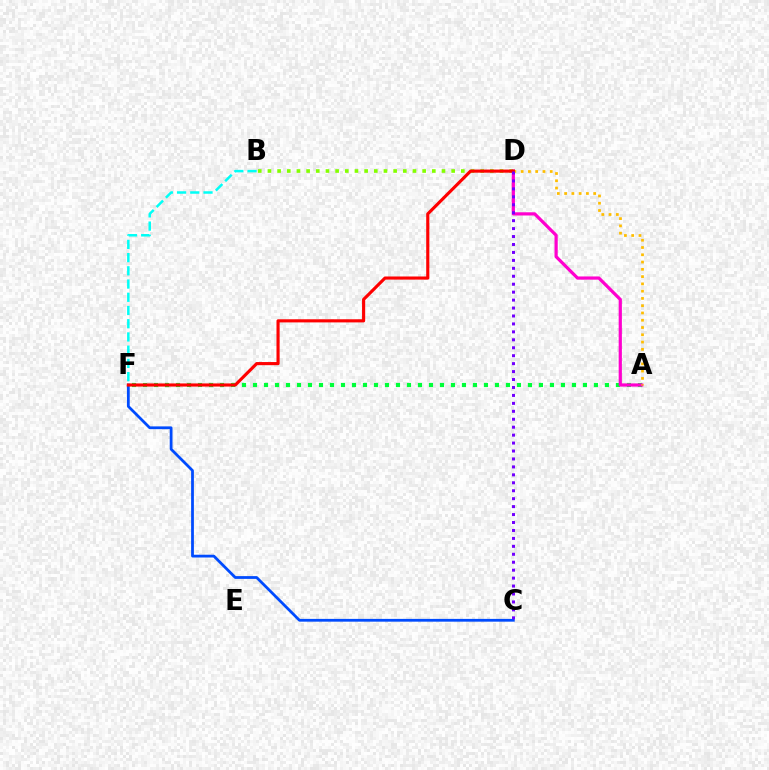{('A', 'F'): [{'color': '#00ff39', 'line_style': 'dotted', 'thickness': 2.99}], ('B', 'D'): [{'color': '#84ff00', 'line_style': 'dotted', 'thickness': 2.63}], ('A', 'D'): [{'color': '#ff00cf', 'line_style': 'solid', 'thickness': 2.31}, {'color': '#ffbd00', 'line_style': 'dotted', 'thickness': 1.98}], ('C', 'F'): [{'color': '#004bff', 'line_style': 'solid', 'thickness': 2.0}], ('D', 'F'): [{'color': '#ff0000', 'line_style': 'solid', 'thickness': 2.25}], ('B', 'F'): [{'color': '#00fff6', 'line_style': 'dashed', 'thickness': 1.8}], ('C', 'D'): [{'color': '#7200ff', 'line_style': 'dotted', 'thickness': 2.16}]}